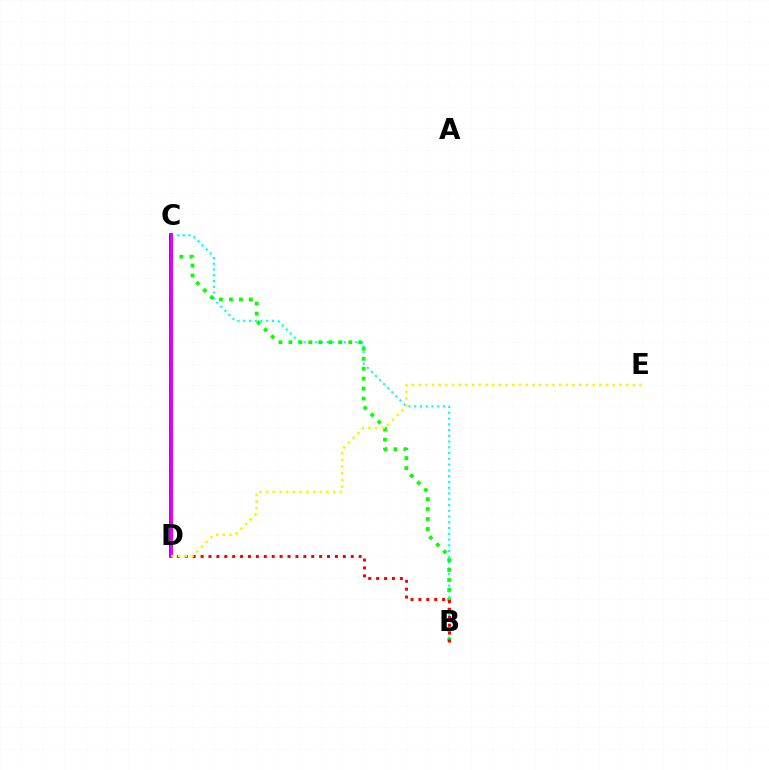{('B', 'C'): [{'color': '#00fff6', 'line_style': 'dotted', 'thickness': 1.57}, {'color': '#08ff00', 'line_style': 'dotted', 'thickness': 2.71}], ('C', 'D'): [{'color': '#0010ff', 'line_style': 'solid', 'thickness': 2.6}, {'color': '#ee00ff', 'line_style': 'solid', 'thickness': 2.02}], ('B', 'D'): [{'color': '#ff0000', 'line_style': 'dotted', 'thickness': 2.15}], ('D', 'E'): [{'color': '#fcf500', 'line_style': 'dotted', 'thickness': 1.82}]}